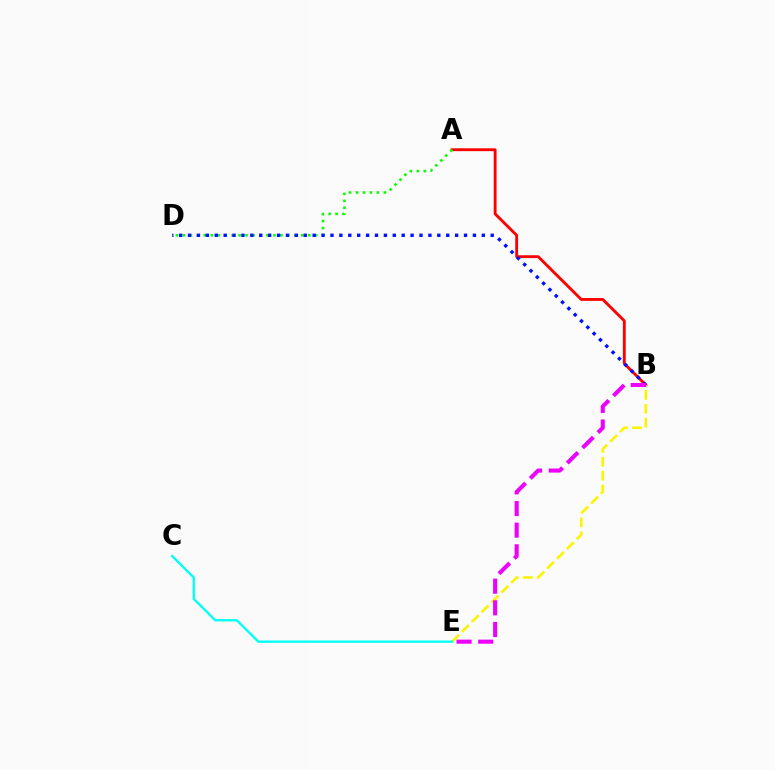{('A', 'B'): [{'color': '#ff0000', 'line_style': 'solid', 'thickness': 2.06}], ('A', 'D'): [{'color': '#08ff00', 'line_style': 'dotted', 'thickness': 1.89}], ('B', 'E'): [{'color': '#fcf500', 'line_style': 'dashed', 'thickness': 1.89}, {'color': '#ee00ff', 'line_style': 'dashed', 'thickness': 2.94}], ('C', 'E'): [{'color': '#00fff6', 'line_style': 'solid', 'thickness': 1.68}], ('B', 'D'): [{'color': '#0010ff', 'line_style': 'dotted', 'thickness': 2.42}]}